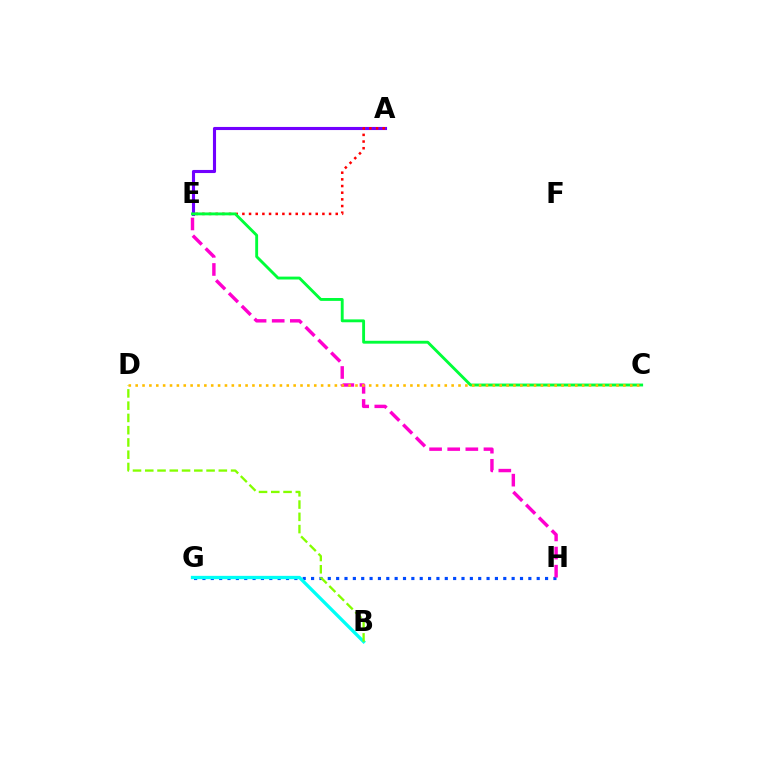{('G', 'H'): [{'color': '#004bff', 'line_style': 'dotted', 'thickness': 2.27}], ('A', 'E'): [{'color': '#7200ff', 'line_style': 'solid', 'thickness': 2.23}, {'color': '#ff0000', 'line_style': 'dotted', 'thickness': 1.81}], ('E', 'H'): [{'color': '#ff00cf', 'line_style': 'dashed', 'thickness': 2.46}], ('C', 'E'): [{'color': '#00ff39', 'line_style': 'solid', 'thickness': 2.07}], ('B', 'G'): [{'color': '#00fff6', 'line_style': 'solid', 'thickness': 2.38}], ('B', 'D'): [{'color': '#84ff00', 'line_style': 'dashed', 'thickness': 1.67}], ('C', 'D'): [{'color': '#ffbd00', 'line_style': 'dotted', 'thickness': 1.87}]}